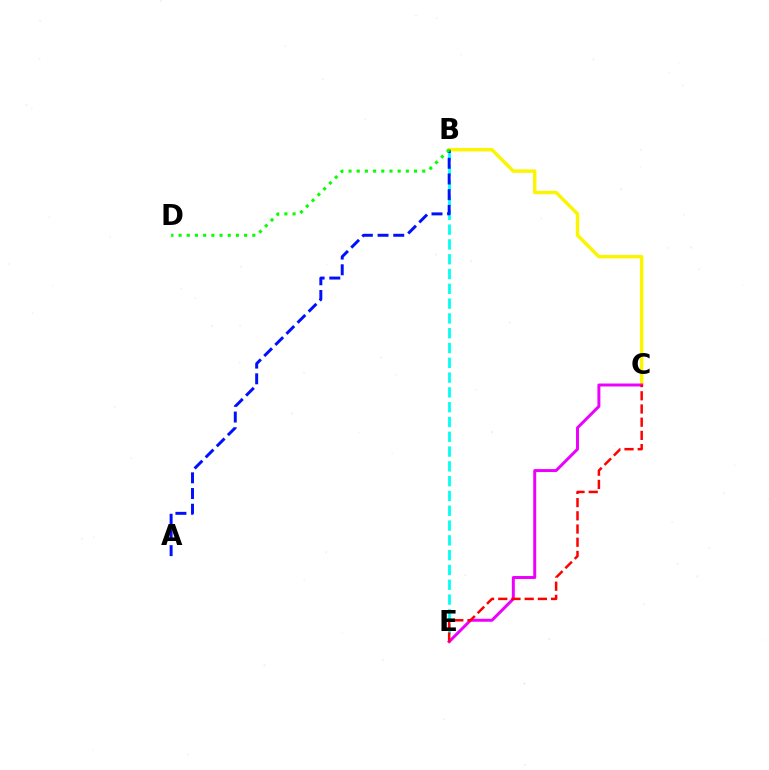{('B', 'E'): [{'color': '#00fff6', 'line_style': 'dashed', 'thickness': 2.01}], ('B', 'C'): [{'color': '#fcf500', 'line_style': 'solid', 'thickness': 2.47}], ('C', 'E'): [{'color': '#ee00ff', 'line_style': 'solid', 'thickness': 2.14}, {'color': '#ff0000', 'line_style': 'dashed', 'thickness': 1.79}], ('A', 'B'): [{'color': '#0010ff', 'line_style': 'dashed', 'thickness': 2.13}], ('B', 'D'): [{'color': '#08ff00', 'line_style': 'dotted', 'thickness': 2.22}]}